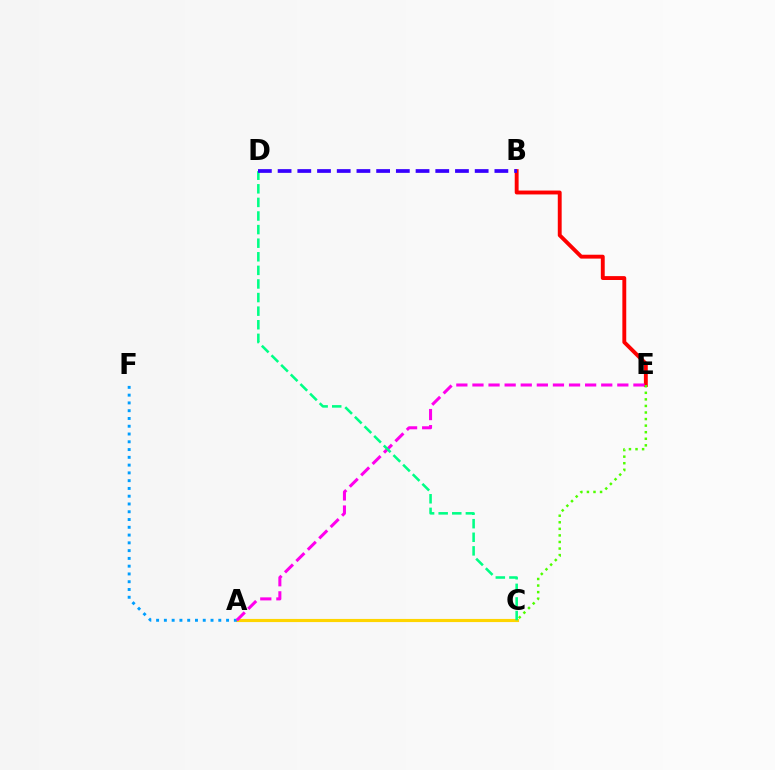{('B', 'E'): [{'color': '#ff0000', 'line_style': 'solid', 'thickness': 2.8}], ('C', 'E'): [{'color': '#4fff00', 'line_style': 'dotted', 'thickness': 1.78}], ('A', 'C'): [{'color': '#ffd500', 'line_style': 'solid', 'thickness': 2.26}], ('A', 'F'): [{'color': '#009eff', 'line_style': 'dotted', 'thickness': 2.11}], ('A', 'E'): [{'color': '#ff00ed', 'line_style': 'dashed', 'thickness': 2.19}], ('C', 'D'): [{'color': '#00ff86', 'line_style': 'dashed', 'thickness': 1.85}], ('B', 'D'): [{'color': '#3700ff', 'line_style': 'dashed', 'thickness': 2.68}]}